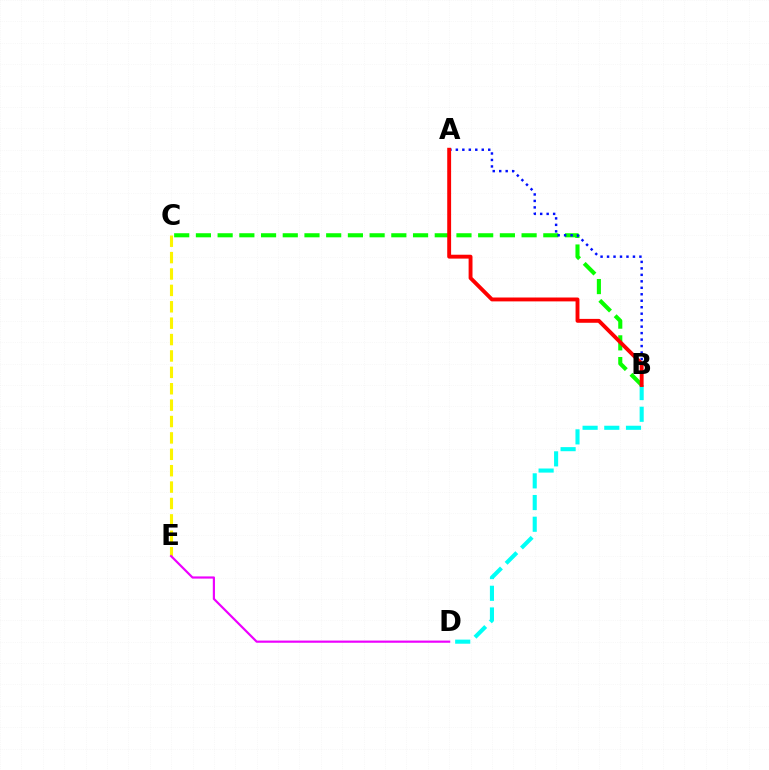{('B', 'D'): [{'color': '#00fff6', 'line_style': 'dashed', 'thickness': 2.95}], ('C', 'E'): [{'color': '#fcf500', 'line_style': 'dashed', 'thickness': 2.23}], ('B', 'C'): [{'color': '#08ff00', 'line_style': 'dashed', 'thickness': 2.95}], ('A', 'B'): [{'color': '#0010ff', 'line_style': 'dotted', 'thickness': 1.76}, {'color': '#ff0000', 'line_style': 'solid', 'thickness': 2.79}], ('D', 'E'): [{'color': '#ee00ff', 'line_style': 'solid', 'thickness': 1.57}]}